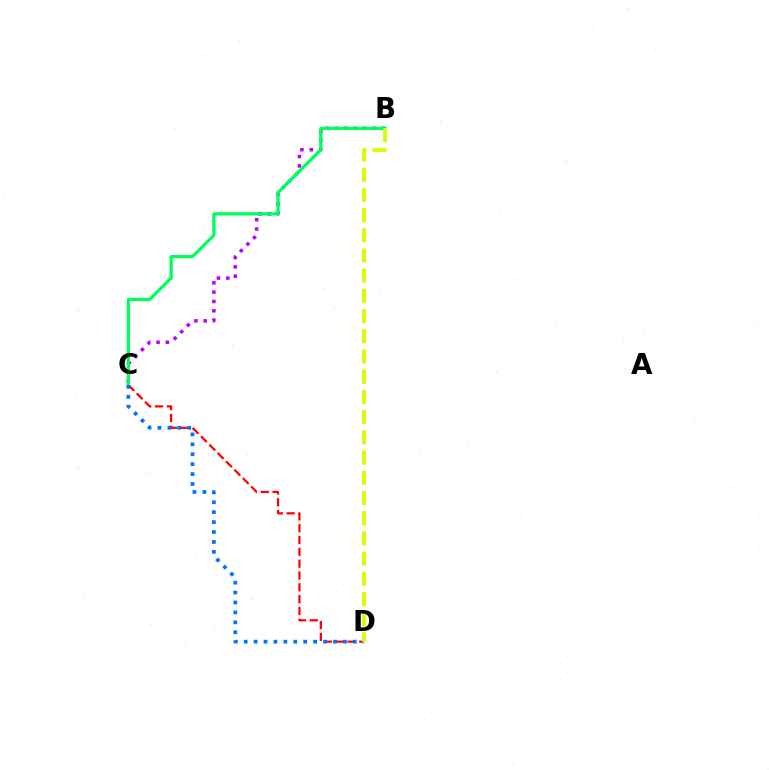{('C', 'D'): [{'color': '#ff0000', 'line_style': 'dashed', 'thickness': 1.61}, {'color': '#0074ff', 'line_style': 'dotted', 'thickness': 2.69}], ('B', 'C'): [{'color': '#b900ff', 'line_style': 'dotted', 'thickness': 2.54}, {'color': '#00ff5c', 'line_style': 'solid', 'thickness': 2.36}], ('B', 'D'): [{'color': '#d1ff00', 'line_style': 'dashed', 'thickness': 2.74}]}